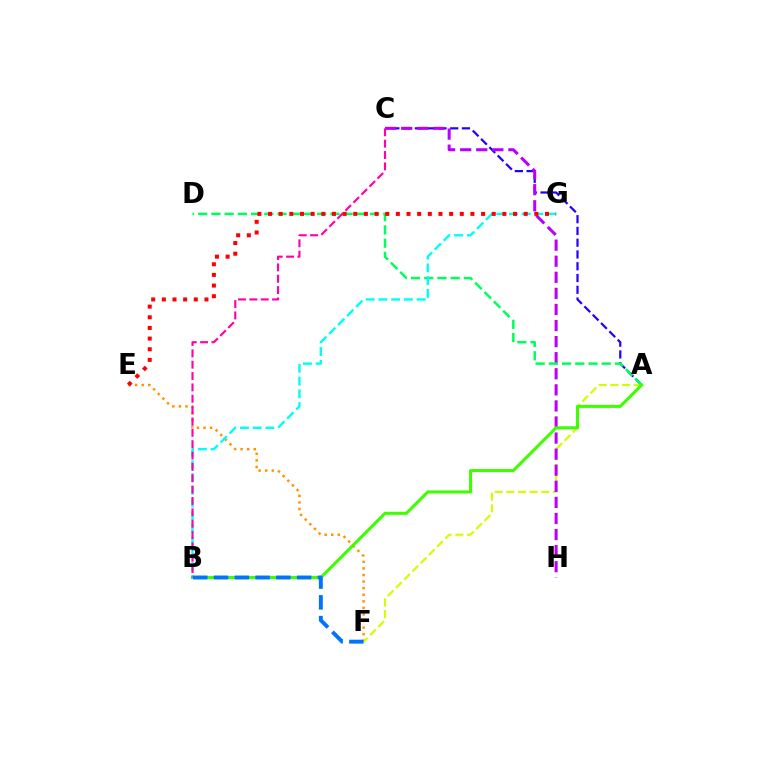{('E', 'F'): [{'color': '#ff9400', 'line_style': 'dotted', 'thickness': 1.79}], ('A', 'C'): [{'color': '#2500ff', 'line_style': 'dashed', 'thickness': 1.6}], ('A', 'F'): [{'color': '#d1ff00', 'line_style': 'dashed', 'thickness': 1.58}], ('C', 'H'): [{'color': '#b900ff', 'line_style': 'dashed', 'thickness': 2.18}], ('A', 'D'): [{'color': '#00ff5c', 'line_style': 'dashed', 'thickness': 1.8}], ('A', 'B'): [{'color': '#3dff00', 'line_style': 'solid', 'thickness': 2.19}], ('B', 'G'): [{'color': '#00fff6', 'line_style': 'dashed', 'thickness': 1.73}], ('B', 'C'): [{'color': '#ff00ac', 'line_style': 'dashed', 'thickness': 1.54}], ('E', 'G'): [{'color': '#ff0000', 'line_style': 'dotted', 'thickness': 2.89}], ('B', 'F'): [{'color': '#0074ff', 'line_style': 'dashed', 'thickness': 2.82}]}